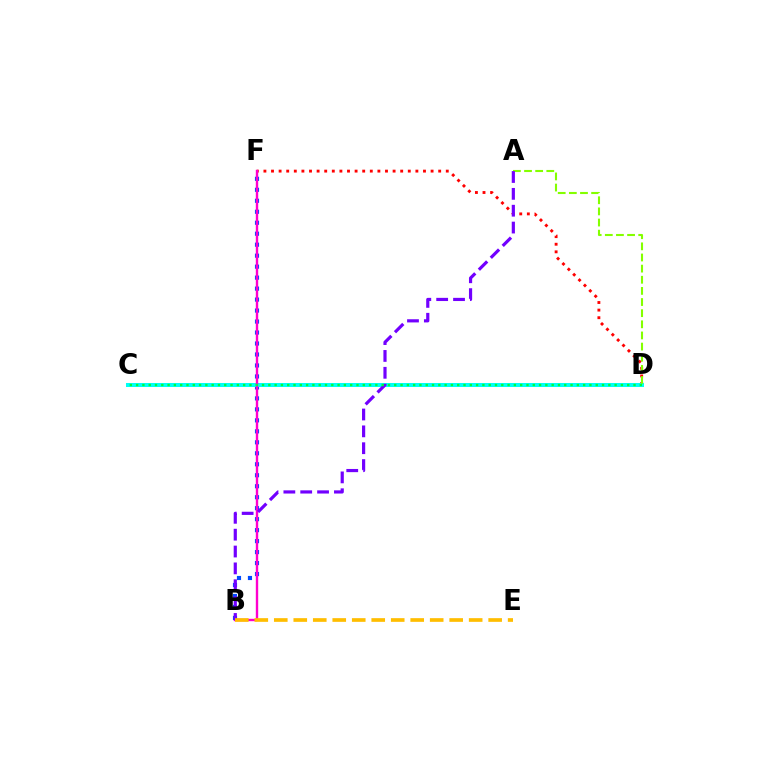{('B', 'F'): [{'color': '#004bff', 'line_style': 'dotted', 'thickness': 2.98}, {'color': '#ff00cf', 'line_style': 'solid', 'thickness': 1.71}], ('D', 'F'): [{'color': '#ff0000', 'line_style': 'dotted', 'thickness': 2.06}], ('C', 'D'): [{'color': '#00fff6', 'line_style': 'solid', 'thickness': 2.89}, {'color': '#00ff39', 'line_style': 'dotted', 'thickness': 1.71}], ('A', 'D'): [{'color': '#84ff00', 'line_style': 'dashed', 'thickness': 1.51}], ('A', 'B'): [{'color': '#7200ff', 'line_style': 'dashed', 'thickness': 2.29}], ('B', 'E'): [{'color': '#ffbd00', 'line_style': 'dashed', 'thickness': 2.65}]}